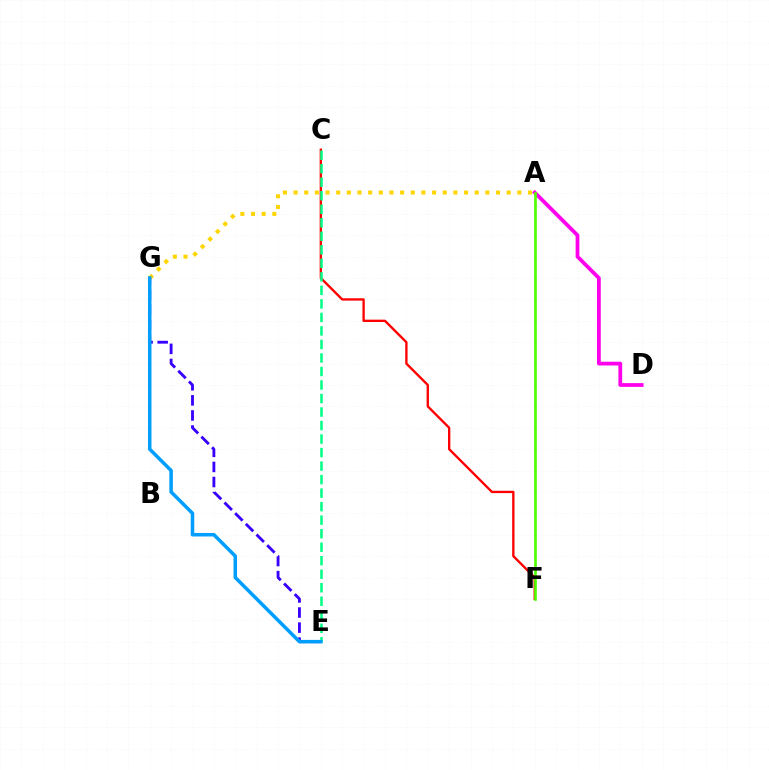{('A', 'G'): [{'color': '#ffd500', 'line_style': 'dotted', 'thickness': 2.9}], ('C', 'F'): [{'color': '#ff0000', 'line_style': 'solid', 'thickness': 1.69}], ('C', 'E'): [{'color': '#00ff86', 'line_style': 'dashed', 'thickness': 1.84}], ('A', 'D'): [{'color': '#ff00ed', 'line_style': 'solid', 'thickness': 2.71}], ('E', 'G'): [{'color': '#3700ff', 'line_style': 'dashed', 'thickness': 2.05}, {'color': '#009eff', 'line_style': 'solid', 'thickness': 2.53}], ('A', 'F'): [{'color': '#4fff00', 'line_style': 'solid', 'thickness': 1.9}]}